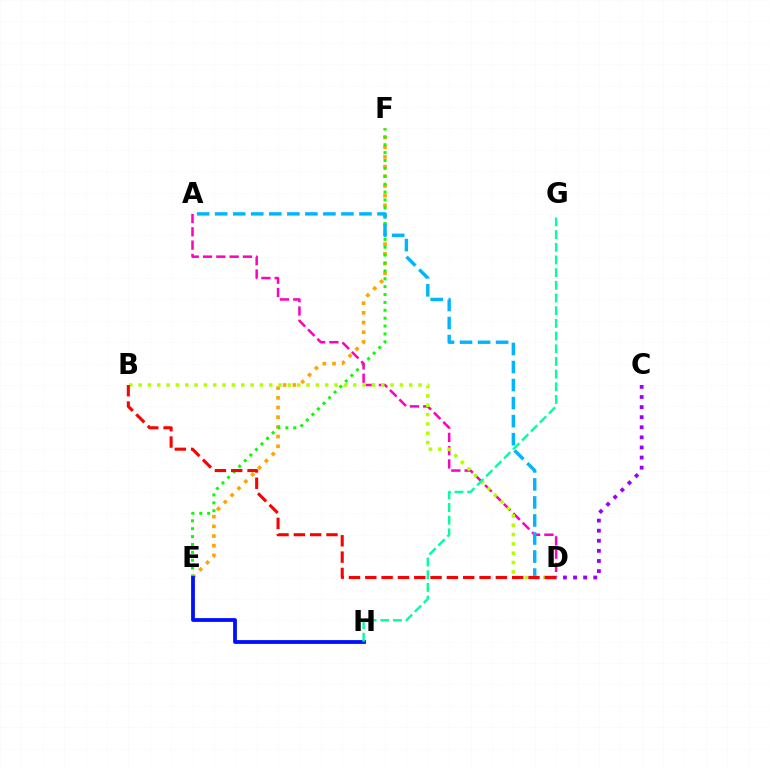{('E', 'F'): [{'color': '#ffa500', 'line_style': 'dotted', 'thickness': 2.63}, {'color': '#08ff00', 'line_style': 'dotted', 'thickness': 2.14}], ('C', 'D'): [{'color': '#9b00ff', 'line_style': 'dotted', 'thickness': 2.74}], ('E', 'H'): [{'color': '#0010ff', 'line_style': 'solid', 'thickness': 2.73}], ('A', 'D'): [{'color': '#ff00bd', 'line_style': 'dashed', 'thickness': 1.81}, {'color': '#00b5ff', 'line_style': 'dashed', 'thickness': 2.45}], ('B', 'D'): [{'color': '#b3ff00', 'line_style': 'dotted', 'thickness': 2.53}, {'color': '#ff0000', 'line_style': 'dashed', 'thickness': 2.22}], ('G', 'H'): [{'color': '#00ff9d', 'line_style': 'dashed', 'thickness': 1.72}]}